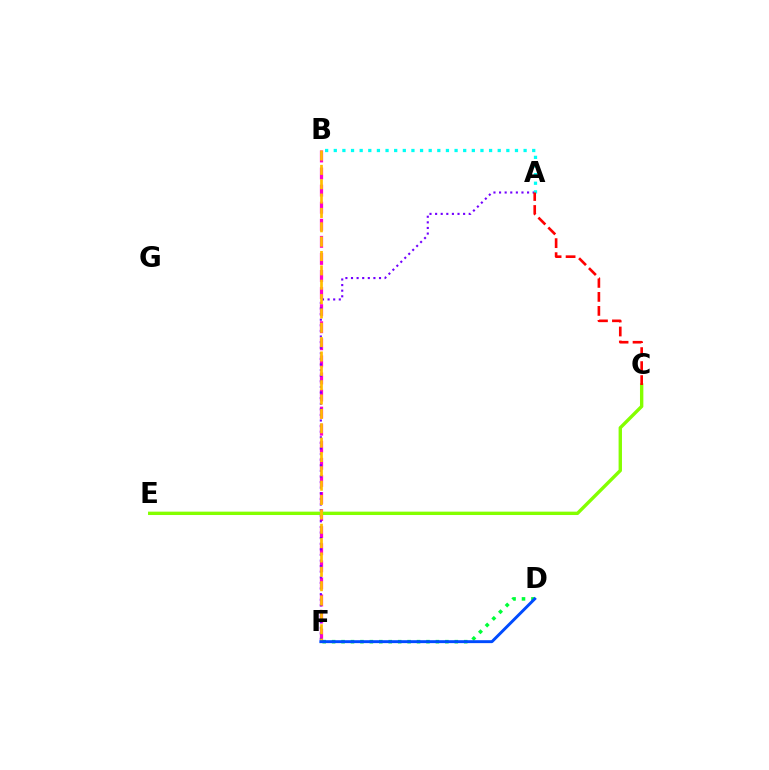{('B', 'F'): [{'color': '#ff00cf', 'line_style': 'dashed', 'thickness': 2.32}, {'color': '#ffbd00', 'line_style': 'dashed', 'thickness': 1.95}], ('A', 'F'): [{'color': '#7200ff', 'line_style': 'dotted', 'thickness': 1.52}], ('A', 'B'): [{'color': '#00fff6', 'line_style': 'dotted', 'thickness': 2.34}], ('C', 'E'): [{'color': '#84ff00', 'line_style': 'solid', 'thickness': 2.43}], ('D', 'F'): [{'color': '#00ff39', 'line_style': 'dotted', 'thickness': 2.56}, {'color': '#004bff', 'line_style': 'solid', 'thickness': 2.11}], ('A', 'C'): [{'color': '#ff0000', 'line_style': 'dashed', 'thickness': 1.9}]}